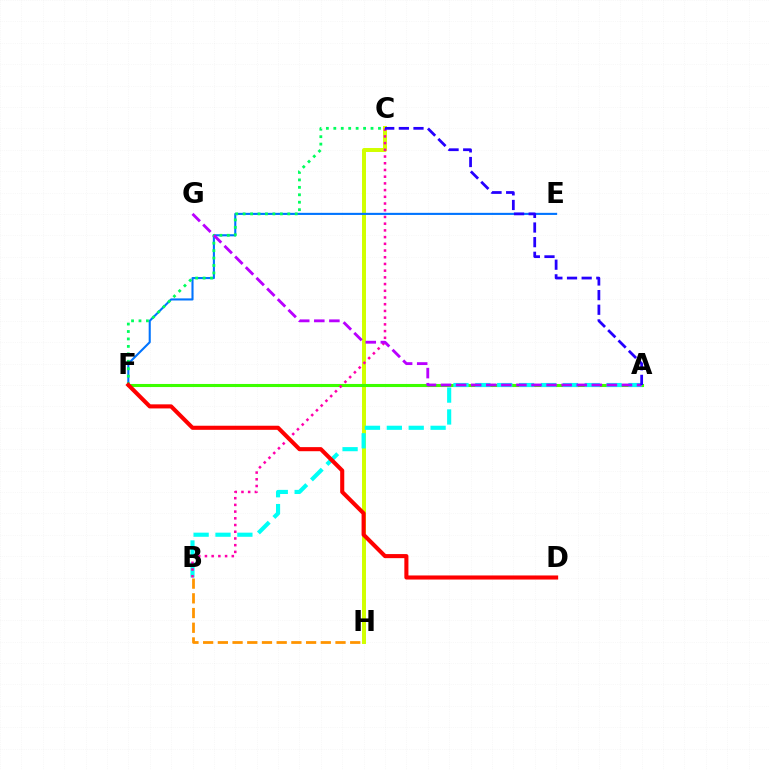{('C', 'H'): [{'color': '#d1ff00', 'line_style': 'solid', 'thickness': 2.86}], ('E', 'F'): [{'color': '#0074ff', 'line_style': 'solid', 'thickness': 1.51}], ('A', 'F'): [{'color': '#3dff00', 'line_style': 'solid', 'thickness': 2.22}], ('B', 'H'): [{'color': '#ff9400', 'line_style': 'dashed', 'thickness': 2.0}], ('A', 'B'): [{'color': '#00fff6', 'line_style': 'dashed', 'thickness': 2.97}], ('C', 'F'): [{'color': '#00ff5c', 'line_style': 'dotted', 'thickness': 2.02}], ('B', 'C'): [{'color': '#ff00ac', 'line_style': 'dotted', 'thickness': 1.82}], ('A', 'G'): [{'color': '#b900ff', 'line_style': 'dashed', 'thickness': 2.05}], ('D', 'F'): [{'color': '#ff0000', 'line_style': 'solid', 'thickness': 2.94}], ('A', 'C'): [{'color': '#2500ff', 'line_style': 'dashed', 'thickness': 1.99}]}